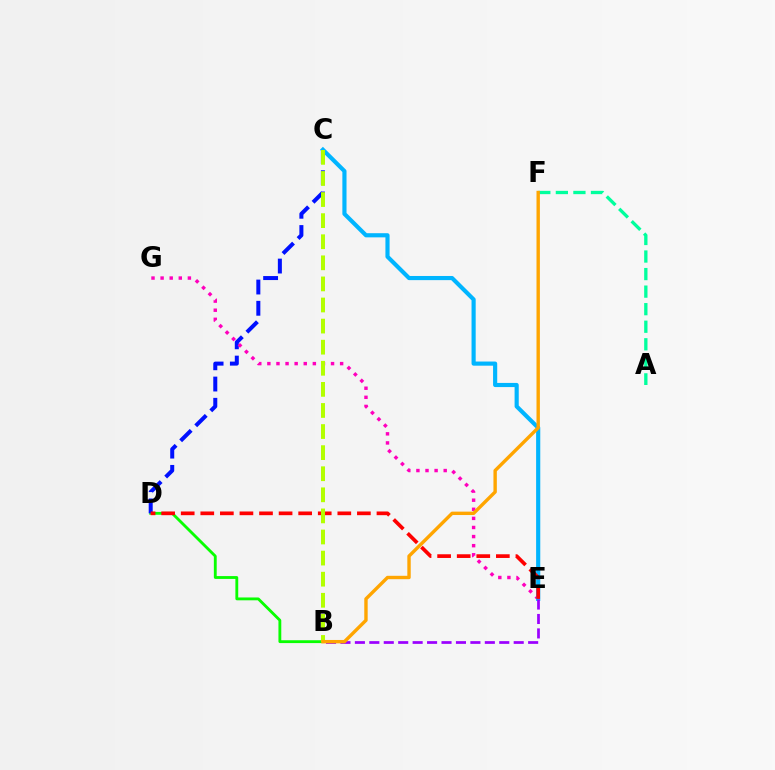{('B', 'D'): [{'color': '#08ff00', 'line_style': 'solid', 'thickness': 2.05}], ('C', 'D'): [{'color': '#0010ff', 'line_style': 'dashed', 'thickness': 2.89}], ('E', 'G'): [{'color': '#ff00bd', 'line_style': 'dotted', 'thickness': 2.47}], ('C', 'E'): [{'color': '#00b5ff', 'line_style': 'solid', 'thickness': 2.98}], ('B', 'E'): [{'color': '#9b00ff', 'line_style': 'dashed', 'thickness': 1.96}], ('D', 'E'): [{'color': '#ff0000', 'line_style': 'dashed', 'thickness': 2.66}], ('A', 'F'): [{'color': '#00ff9d', 'line_style': 'dashed', 'thickness': 2.38}], ('B', 'C'): [{'color': '#b3ff00', 'line_style': 'dashed', 'thickness': 2.87}], ('B', 'F'): [{'color': '#ffa500', 'line_style': 'solid', 'thickness': 2.44}]}